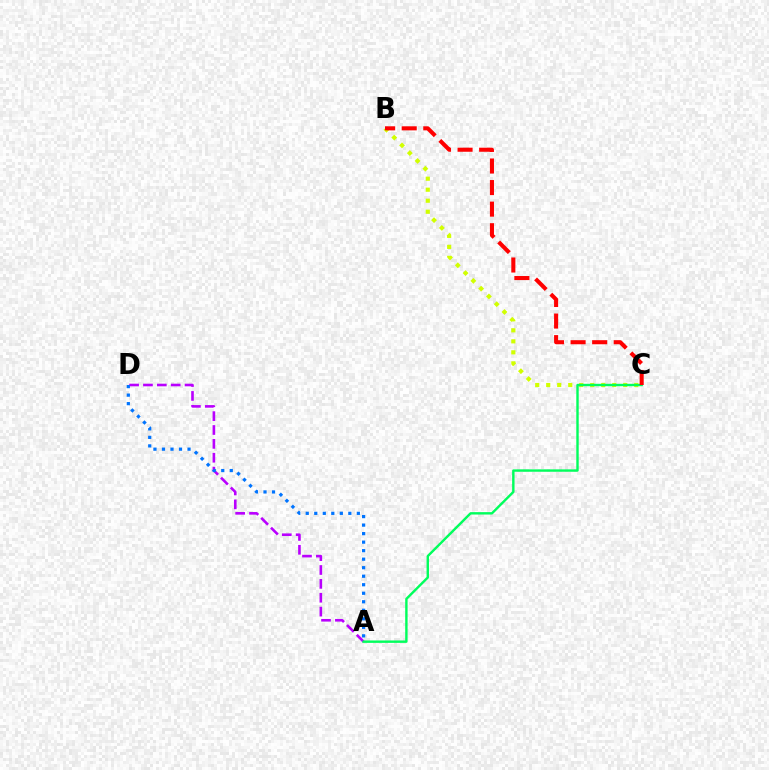{('A', 'D'): [{'color': '#b900ff', 'line_style': 'dashed', 'thickness': 1.88}, {'color': '#0074ff', 'line_style': 'dotted', 'thickness': 2.31}], ('B', 'C'): [{'color': '#d1ff00', 'line_style': 'dotted', 'thickness': 2.99}, {'color': '#ff0000', 'line_style': 'dashed', 'thickness': 2.93}], ('A', 'C'): [{'color': '#00ff5c', 'line_style': 'solid', 'thickness': 1.73}]}